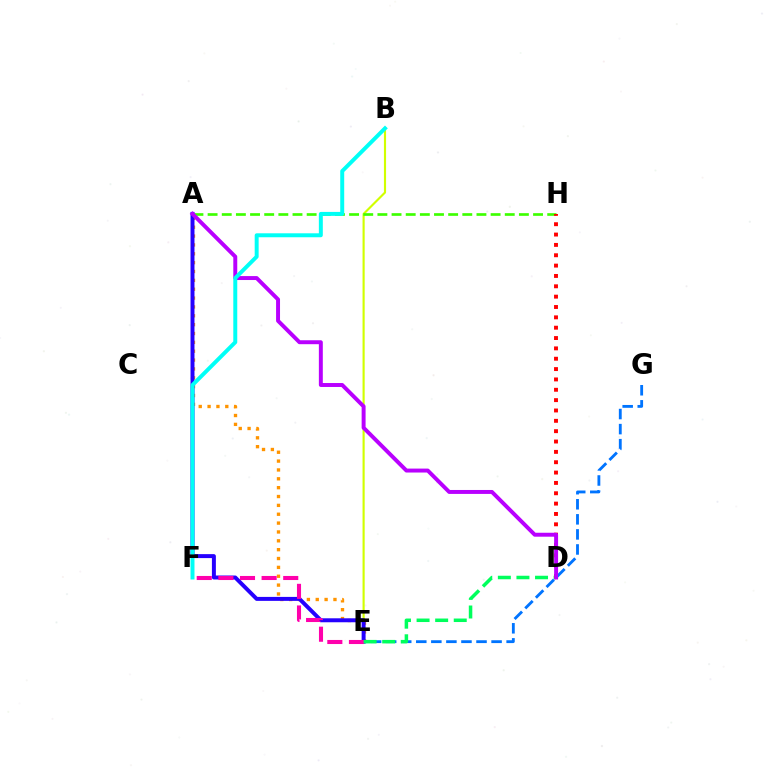{('A', 'E'): [{'color': '#ff9400', 'line_style': 'dotted', 'thickness': 2.41}, {'color': '#2500ff', 'line_style': 'solid', 'thickness': 2.86}], ('B', 'E'): [{'color': '#d1ff00', 'line_style': 'solid', 'thickness': 1.54}], ('A', 'H'): [{'color': '#3dff00', 'line_style': 'dashed', 'thickness': 1.92}], ('E', 'G'): [{'color': '#0074ff', 'line_style': 'dashed', 'thickness': 2.05}], ('E', 'F'): [{'color': '#ff00ac', 'line_style': 'dashed', 'thickness': 2.94}], ('D', 'E'): [{'color': '#00ff5c', 'line_style': 'dashed', 'thickness': 2.53}], ('D', 'H'): [{'color': '#ff0000', 'line_style': 'dotted', 'thickness': 2.81}], ('A', 'D'): [{'color': '#b900ff', 'line_style': 'solid', 'thickness': 2.84}], ('B', 'F'): [{'color': '#00fff6', 'line_style': 'solid', 'thickness': 2.85}]}